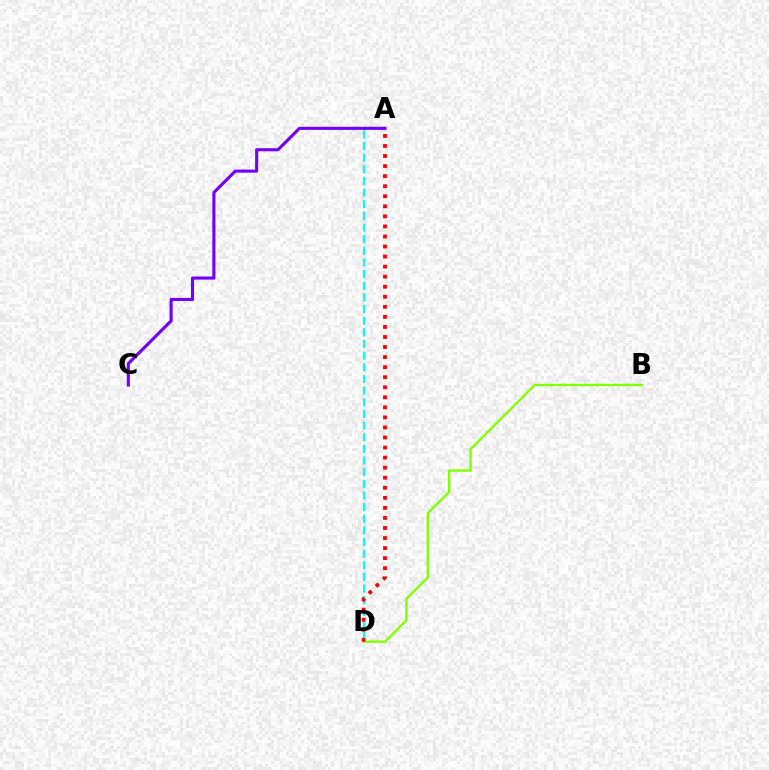{('A', 'D'): [{'color': '#00fff6', 'line_style': 'dashed', 'thickness': 1.58}, {'color': '#ff0000', 'line_style': 'dotted', 'thickness': 2.73}], ('B', 'D'): [{'color': '#84ff00', 'line_style': 'solid', 'thickness': 1.71}], ('A', 'C'): [{'color': '#7200ff', 'line_style': 'solid', 'thickness': 2.23}]}